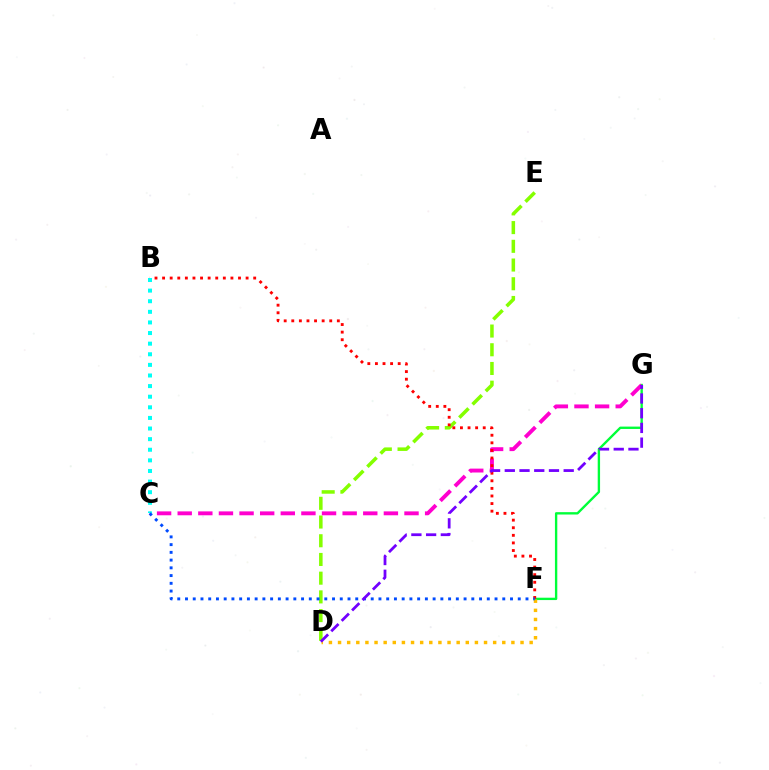{('D', 'E'): [{'color': '#84ff00', 'line_style': 'dashed', 'thickness': 2.54}], ('F', 'G'): [{'color': '#00ff39', 'line_style': 'solid', 'thickness': 1.7}], ('D', 'F'): [{'color': '#ffbd00', 'line_style': 'dotted', 'thickness': 2.48}], ('C', 'G'): [{'color': '#ff00cf', 'line_style': 'dashed', 'thickness': 2.8}], ('B', 'F'): [{'color': '#ff0000', 'line_style': 'dotted', 'thickness': 2.06}], ('B', 'C'): [{'color': '#00fff6', 'line_style': 'dotted', 'thickness': 2.88}], ('C', 'F'): [{'color': '#004bff', 'line_style': 'dotted', 'thickness': 2.1}], ('D', 'G'): [{'color': '#7200ff', 'line_style': 'dashed', 'thickness': 2.0}]}